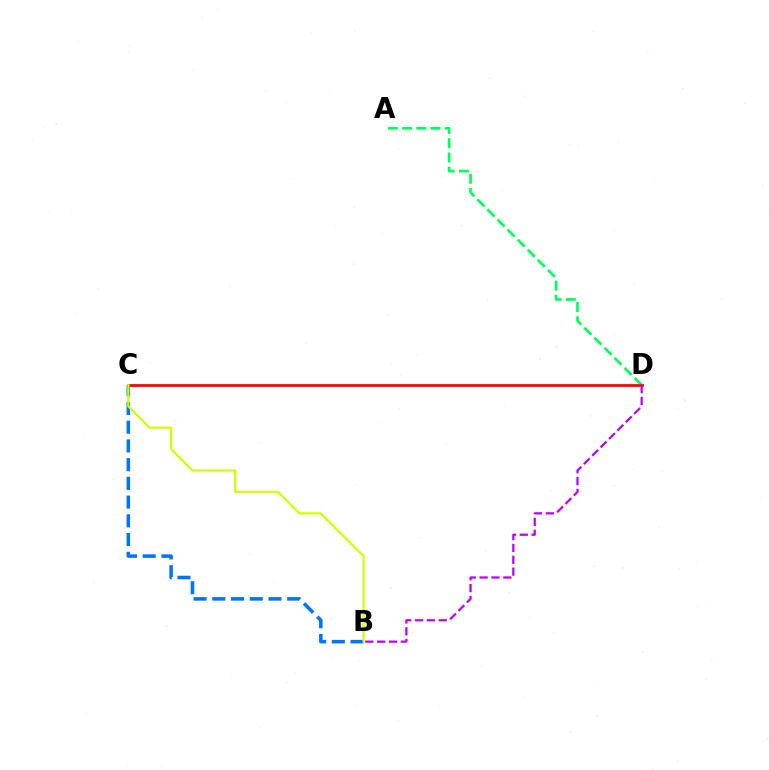{('B', 'C'): [{'color': '#0074ff', 'line_style': 'dashed', 'thickness': 2.54}, {'color': '#d1ff00', 'line_style': 'solid', 'thickness': 1.61}], ('A', 'D'): [{'color': '#00ff5c', 'line_style': 'dashed', 'thickness': 1.93}], ('C', 'D'): [{'color': '#ff0000', 'line_style': 'solid', 'thickness': 1.97}], ('B', 'D'): [{'color': '#b900ff', 'line_style': 'dashed', 'thickness': 1.61}]}